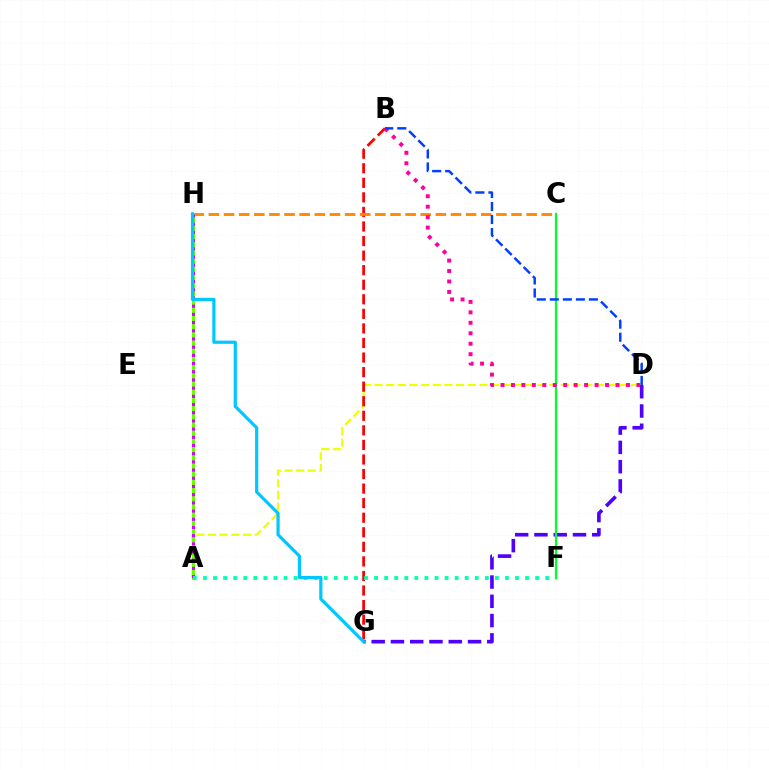{('A', 'D'): [{'color': '#eeff00', 'line_style': 'dashed', 'thickness': 1.58}], ('B', 'G'): [{'color': '#ff0000', 'line_style': 'dashed', 'thickness': 1.98}], ('C', 'H'): [{'color': '#ff8800', 'line_style': 'dashed', 'thickness': 2.06}], ('A', 'H'): [{'color': '#66ff00', 'line_style': 'solid', 'thickness': 2.18}, {'color': '#d600ff', 'line_style': 'dotted', 'thickness': 2.23}], ('A', 'F'): [{'color': '#00ffaf', 'line_style': 'dotted', 'thickness': 2.73}], ('D', 'G'): [{'color': '#4f00ff', 'line_style': 'dashed', 'thickness': 2.62}], ('G', 'H'): [{'color': '#00c7ff', 'line_style': 'solid', 'thickness': 2.31}], ('C', 'F'): [{'color': '#00ff27', 'line_style': 'solid', 'thickness': 1.61}], ('B', 'D'): [{'color': '#ff00a0', 'line_style': 'dotted', 'thickness': 2.84}, {'color': '#003fff', 'line_style': 'dashed', 'thickness': 1.77}]}